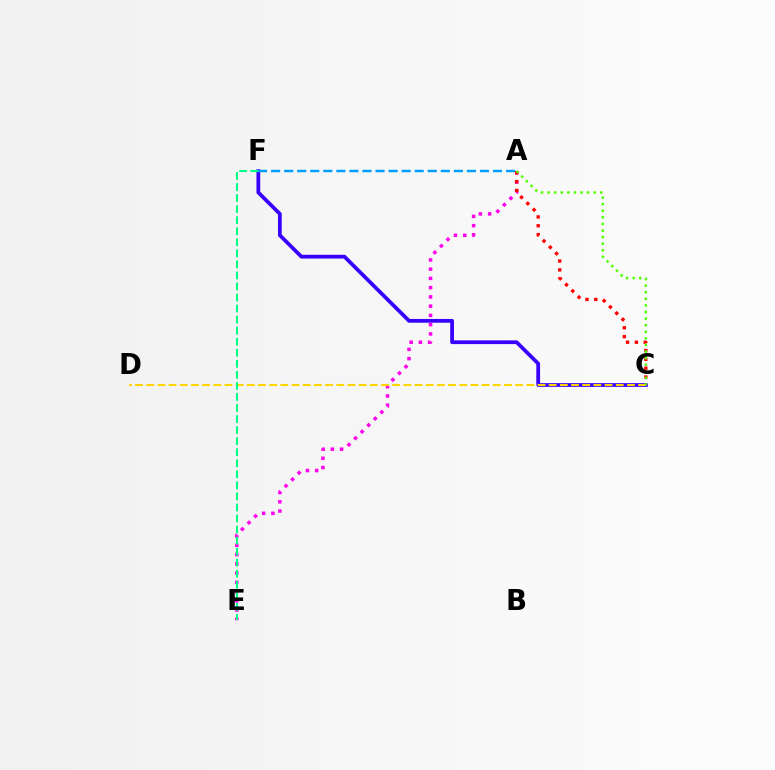{('A', 'E'): [{'color': '#ff00ed', 'line_style': 'dotted', 'thickness': 2.51}], ('C', 'F'): [{'color': '#3700ff', 'line_style': 'solid', 'thickness': 2.7}], ('A', 'C'): [{'color': '#ff0000', 'line_style': 'dotted', 'thickness': 2.4}, {'color': '#4fff00', 'line_style': 'dotted', 'thickness': 1.79}], ('C', 'D'): [{'color': '#ffd500', 'line_style': 'dashed', 'thickness': 1.52}], ('E', 'F'): [{'color': '#00ff86', 'line_style': 'dashed', 'thickness': 1.5}], ('A', 'F'): [{'color': '#009eff', 'line_style': 'dashed', 'thickness': 1.77}]}